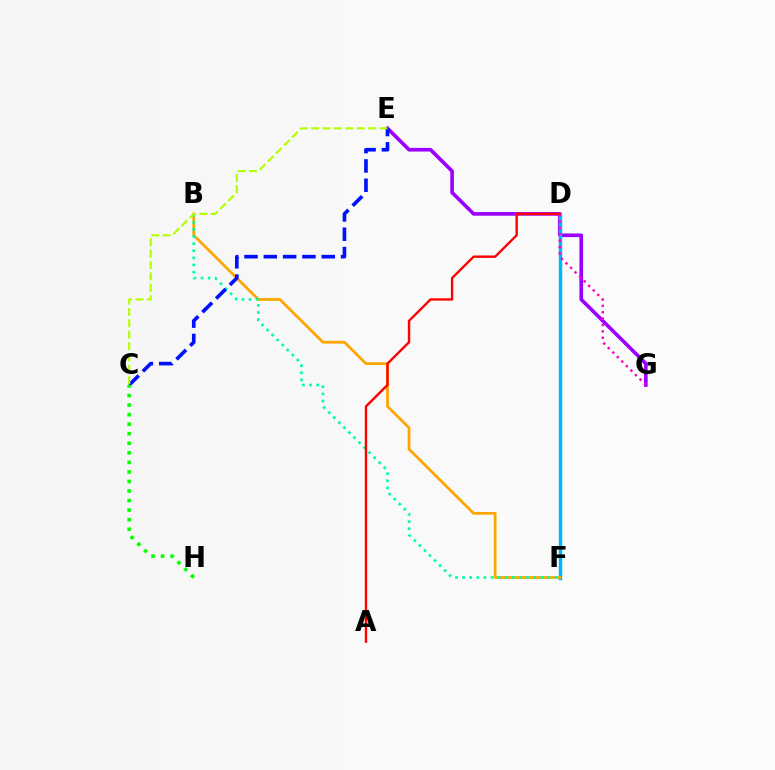{('E', 'G'): [{'color': '#9b00ff', 'line_style': 'solid', 'thickness': 2.62}], ('D', 'F'): [{'color': '#00b5ff', 'line_style': 'solid', 'thickness': 2.48}], ('B', 'F'): [{'color': '#ffa500', 'line_style': 'solid', 'thickness': 1.97}, {'color': '#00ff9d', 'line_style': 'dotted', 'thickness': 1.93}], ('C', 'E'): [{'color': '#0010ff', 'line_style': 'dashed', 'thickness': 2.62}, {'color': '#b3ff00', 'line_style': 'dashed', 'thickness': 1.55}], ('A', 'D'): [{'color': '#ff0000', 'line_style': 'solid', 'thickness': 1.71}], ('C', 'H'): [{'color': '#08ff00', 'line_style': 'dotted', 'thickness': 2.59}], ('D', 'G'): [{'color': '#ff00bd', 'line_style': 'dotted', 'thickness': 1.74}]}